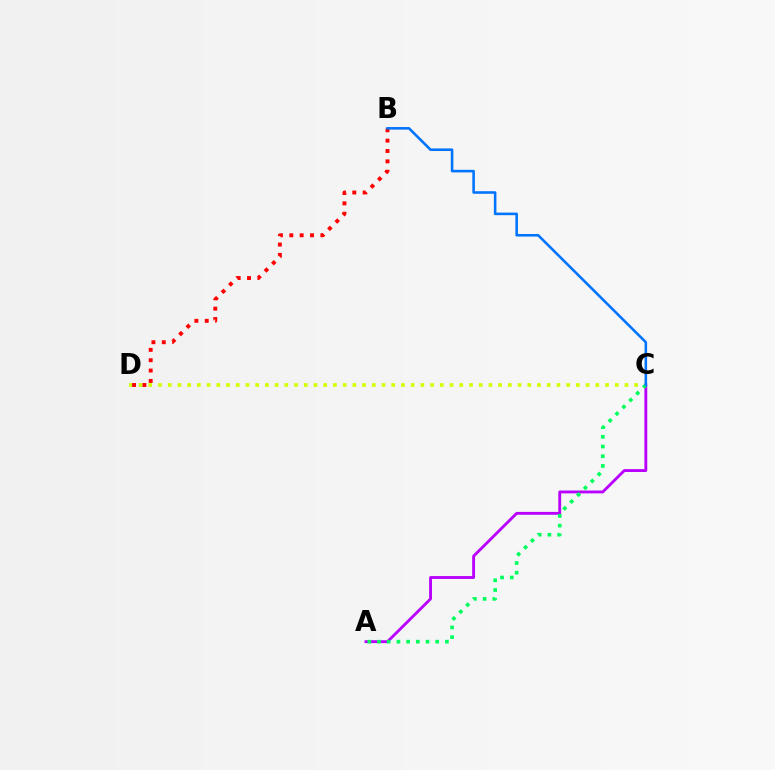{('C', 'D'): [{'color': '#d1ff00', 'line_style': 'dotted', 'thickness': 2.64}], ('B', 'D'): [{'color': '#ff0000', 'line_style': 'dotted', 'thickness': 2.81}], ('A', 'C'): [{'color': '#b900ff', 'line_style': 'solid', 'thickness': 2.05}, {'color': '#00ff5c', 'line_style': 'dotted', 'thickness': 2.64}], ('B', 'C'): [{'color': '#0074ff', 'line_style': 'solid', 'thickness': 1.85}]}